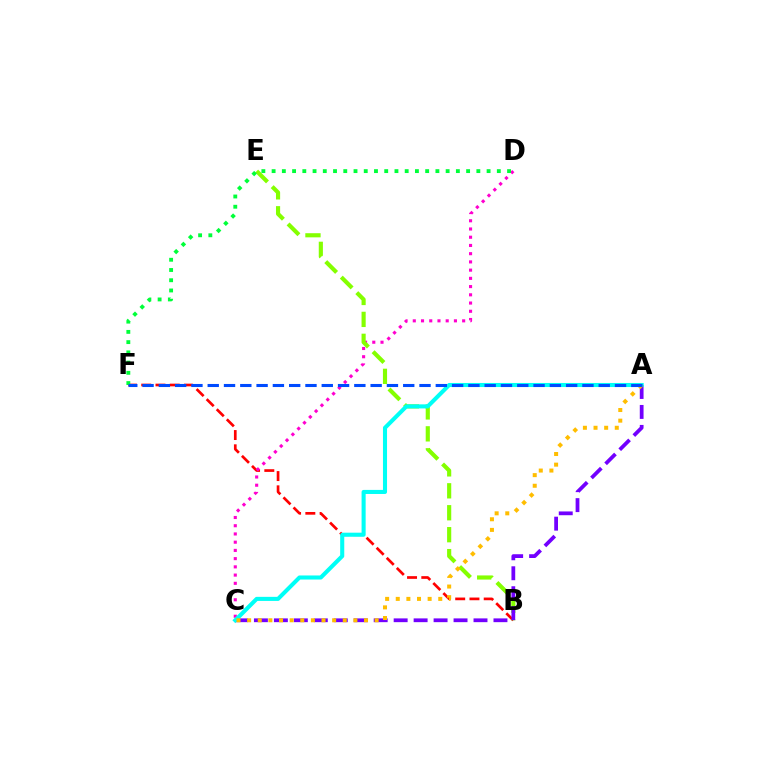{('B', 'F'): [{'color': '#ff0000', 'line_style': 'dashed', 'thickness': 1.94}], ('C', 'D'): [{'color': '#ff00cf', 'line_style': 'dotted', 'thickness': 2.24}], ('B', 'E'): [{'color': '#84ff00', 'line_style': 'dashed', 'thickness': 2.98}], ('A', 'C'): [{'color': '#7200ff', 'line_style': 'dashed', 'thickness': 2.71}, {'color': '#00fff6', 'line_style': 'solid', 'thickness': 2.93}, {'color': '#ffbd00', 'line_style': 'dotted', 'thickness': 2.89}], ('D', 'F'): [{'color': '#00ff39', 'line_style': 'dotted', 'thickness': 2.78}], ('A', 'F'): [{'color': '#004bff', 'line_style': 'dashed', 'thickness': 2.21}]}